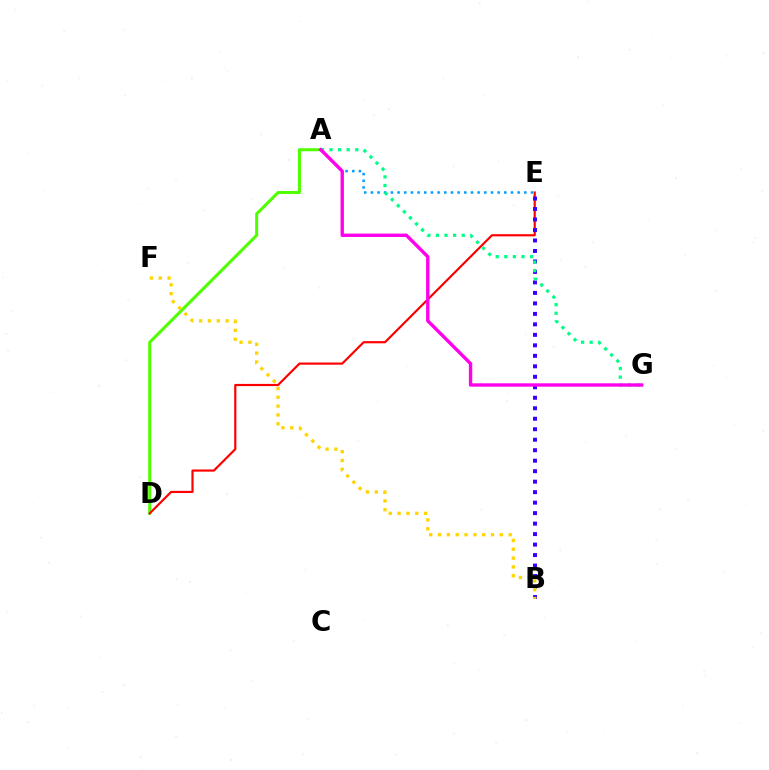{('A', 'D'): [{'color': '#4fff00', 'line_style': 'solid', 'thickness': 2.19}], ('D', 'E'): [{'color': '#ff0000', 'line_style': 'solid', 'thickness': 1.57}], ('B', 'E'): [{'color': '#3700ff', 'line_style': 'dotted', 'thickness': 2.85}], ('B', 'F'): [{'color': '#ffd500', 'line_style': 'dotted', 'thickness': 2.4}], ('A', 'E'): [{'color': '#009eff', 'line_style': 'dotted', 'thickness': 1.81}], ('A', 'G'): [{'color': '#00ff86', 'line_style': 'dotted', 'thickness': 2.33}, {'color': '#ff00ed', 'line_style': 'solid', 'thickness': 2.43}]}